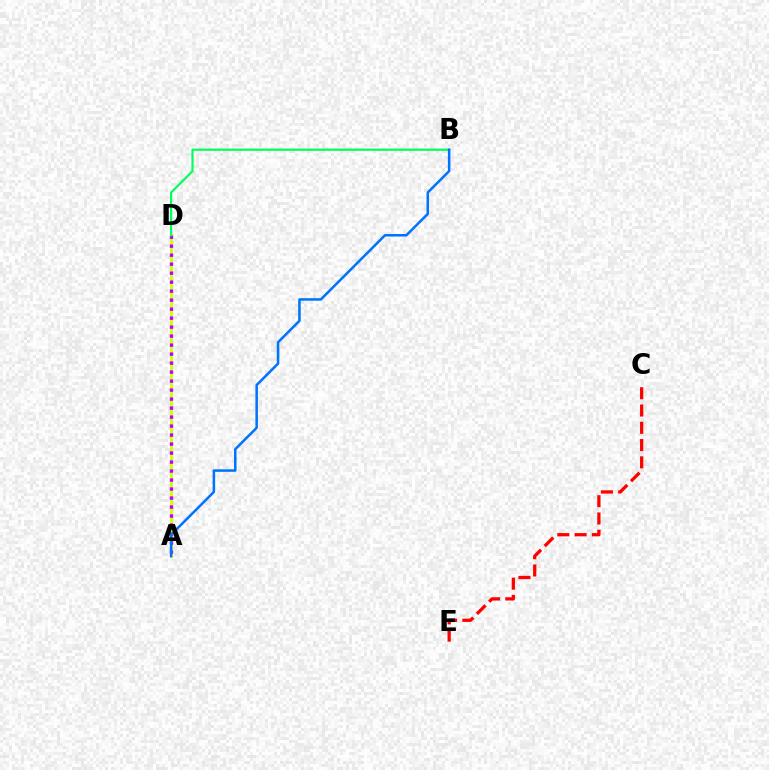{('C', 'E'): [{'color': '#ff0000', 'line_style': 'dashed', 'thickness': 2.35}], ('A', 'D'): [{'color': '#d1ff00', 'line_style': 'solid', 'thickness': 2.06}, {'color': '#b900ff', 'line_style': 'dotted', 'thickness': 2.44}], ('B', 'D'): [{'color': '#00ff5c', 'line_style': 'solid', 'thickness': 1.58}], ('A', 'B'): [{'color': '#0074ff', 'line_style': 'solid', 'thickness': 1.82}]}